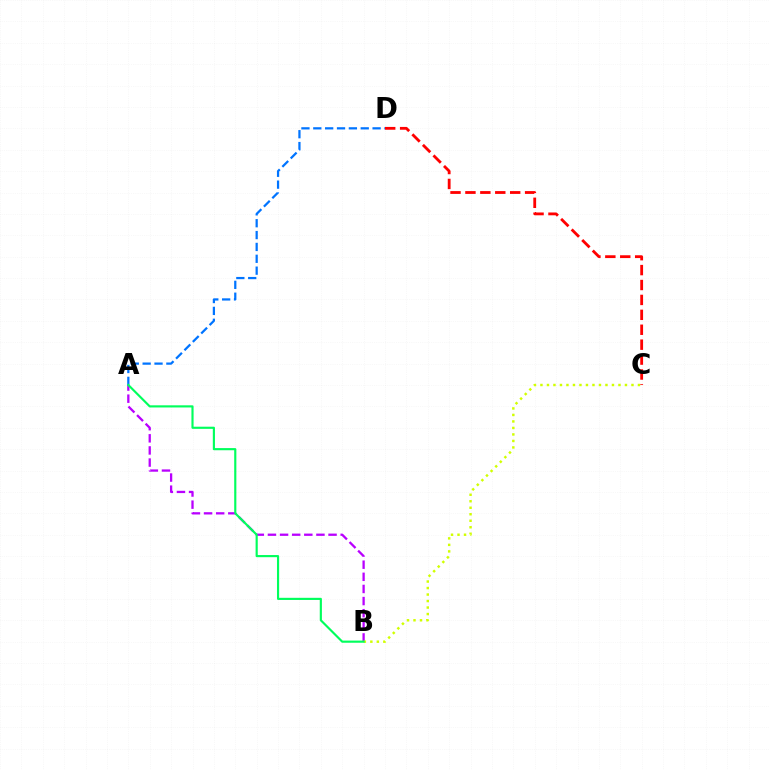{('A', 'B'): [{'color': '#b900ff', 'line_style': 'dashed', 'thickness': 1.65}, {'color': '#00ff5c', 'line_style': 'solid', 'thickness': 1.55}], ('B', 'C'): [{'color': '#d1ff00', 'line_style': 'dotted', 'thickness': 1.77}], ('A', 'D'): [{'color': '#0074ff', 'line_style': 'dashed', 'thickness': 1.61}], ('C', 'D'): [{'color': '#ff0000', 'line_style': 'dashed', 'thickness': 2.03}]}